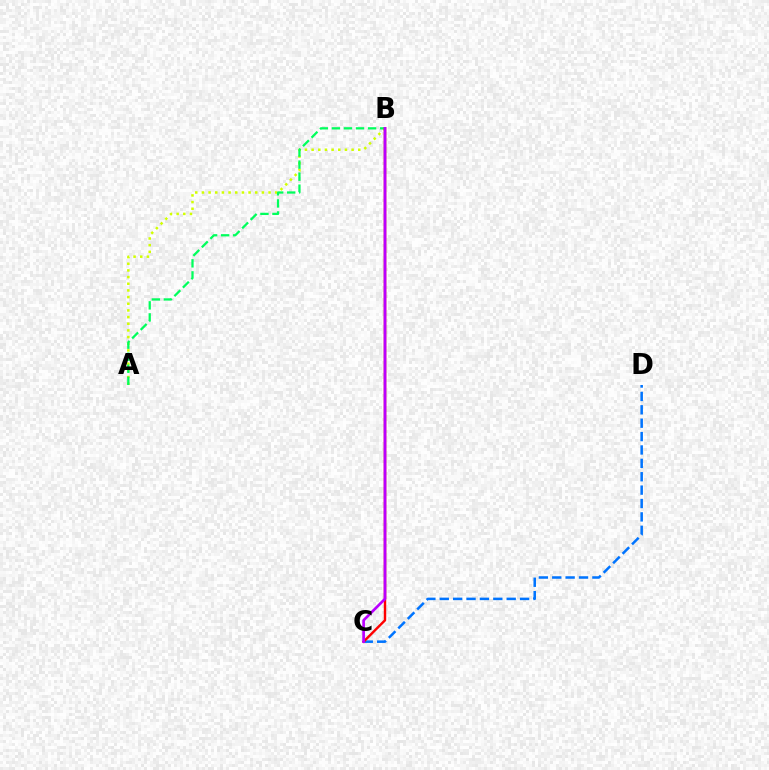{('A', 'B'): [{'color': '#d1ff00', 'line_style': 'dotted', 'thickness': 1.81}, {'color': '#00ff5c', 'line_style': 'dashed', 'thickness': 1.64}], ('C', 'D'): [{'color': '#0074ff', 'line_style': 'dashed', 'thickness': 1.82}], ('B', 'C'): [{'color': '#ff0000', 'line_style': 'solid', 'thickness': 1.75}, {'color': '#b900ff', 'line_style': 'solid', 'thickness': 1.94}]}